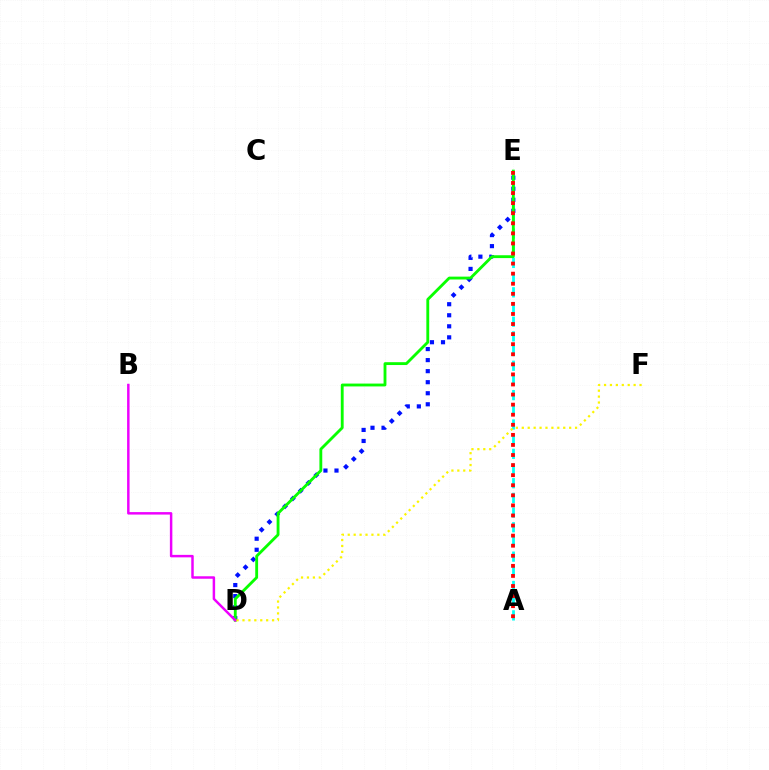{('A', 'E'): [{'color': '#00fff6', 'line_style': 'dashed', 'thickness': 1.99}, {'color': '#ff0000', 'line_style': 'dotted', 'thickness': 2.74}], ('D', 'E'): [{'color': '#0010ff', 'line_style': 'dotted', 'thickness': 3.0}, {'color': '#08ff00', 'line_style': 'solid', 'thickness': 2.05}], ('B', 'D'): [{'color': '#ee00ff', 'line_style': 'solid', 'thickness': 1.78}], ('D', 'F'): [{'color': '#fcf500', 'line_style': 'dotted', 'thickness': 1.61}]}